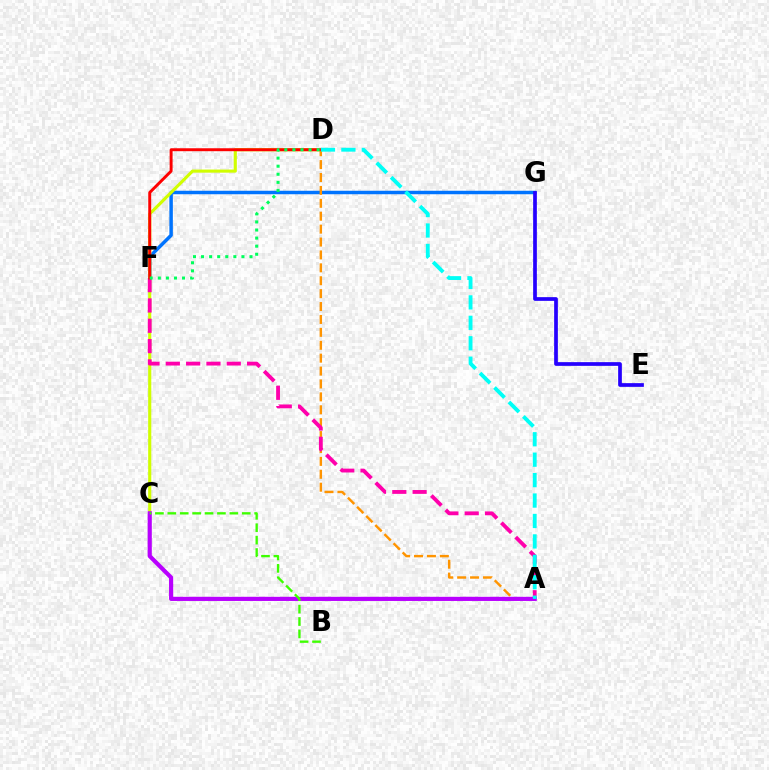{('F', 'G'): [{'color': '#0074ff', 'line_style': 'solid', 'thickness': 2.51}], ('A', 'D'): [{'color': '#ff9400', 'line_style': 'dashed', 'thickness': 1.75}, {'color': '#00fff6', 'line_style': 'dashed', 'thickness': 2.78}], ('C', 'D'): [{'color': '#d1ff00', 'line_style': 'solid', 'thickness': 2.24}], ('A', 'F'): [{'color': '#ff00ac', 'line_style': 'dashed', 'thickness': 2.76}], ('A', 'C'): [{'color': '#b900ff', 'line_style': 'solid', 'thickness': 2.99}], ('D', 'F'): [{'color': '#ff0000', 'line_style': 'solid', 'thickness': 2.12}, {'color': '#00ff5c', 'line_style': 'dotted', 'thickness': 2.19}], ('B', 'C'): [{'color': '#3dff00', 'line_style': 'dashed', 'thickness': 1.69}], ('E', 'G'): [{'color': '#2500ff', 'line_style': 'solid', 'thickness': 2.67}]}